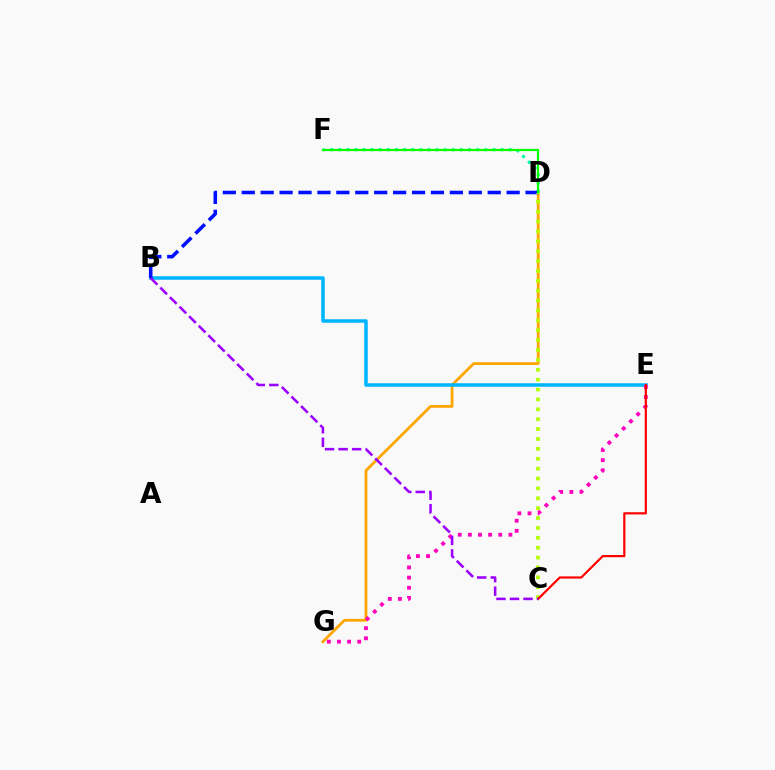{('D', 'G'): [{'color': '#ffa500', 'line_style': 'solid', 'thickness': 1.99}], ('B', 'E'): [{'color': '#00b5ff', 'line_style': 'solid', 'thickness': 2.53}], ('D', 'F'): [{'color': '#00ff9d', 'line_style': 'dotted', 'thickness': 2.2}, {'color': '#08ff00', 'line_style': 'solid', 'thickness': 1.58}], ('B', 'D'): [{'color': '#0010ff', 'line_style': 'dashed', 'thickness': 2.57}], ('E', 'G'): [{'color': '#ff00bd', 'line_style': 'dotted', 'thickness': 2.75}], ('C', 'D'): [{'color': '#b3ff00', 'line_style': 'dotted', 'thickness': 2.69}], ('C', 'E'): [{'color': '#ff0000', 'line_style': 'solid', 'thickness': 1.58}], ('B', 'C'): [{'color': '#9b00ff', 'line_style': 'dashed', 'thickness': 1.84}]}